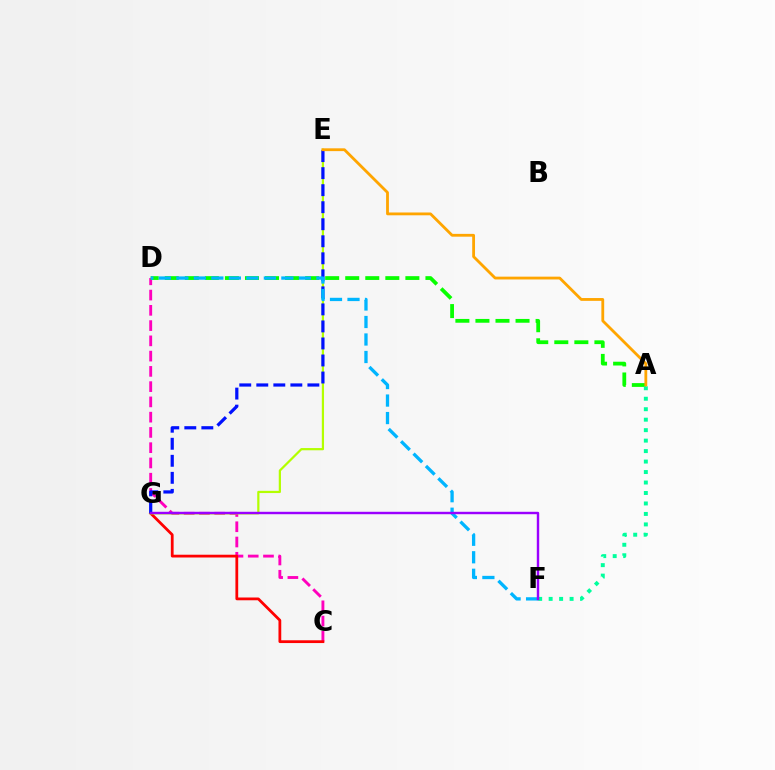{('C', 'D'): [{'color': '#ff00bd', 'line_style': 'dashed', 'thickness': 2.07}], ('C', 'G'): [{'color': '#ff0000', 'line_style': 'solid', 'thickness': 2.0}], ('A', 'D'): [{'color': '#08ff00', 'line_style': 'dashed', 'thickness': 2.72}], ('E', 'G'): [{'color': '#b3ff00', 'line_style': 'solid', 'thickness': 1.6}, {'color': '#0010ff', 'line_style': 'dashed', 'thickness': 2.31}], ('D', 'F'): [{'color': '#00b5ff', 'line_style': 'dashed', 'thickness': 2.38}], ('A', 'F'): [{'color': '#00ff9d', 'line_style': 'dotted', 'thickness': 2.85}], ('F', 'G'): [{'color': '#9b00ff', 'line_style': 'solid', 'thickness': 1.74}], ('A', 'E'): [{'color': '#ffa500', 'line_style': 'solid', 'thickness': 2.02}]}